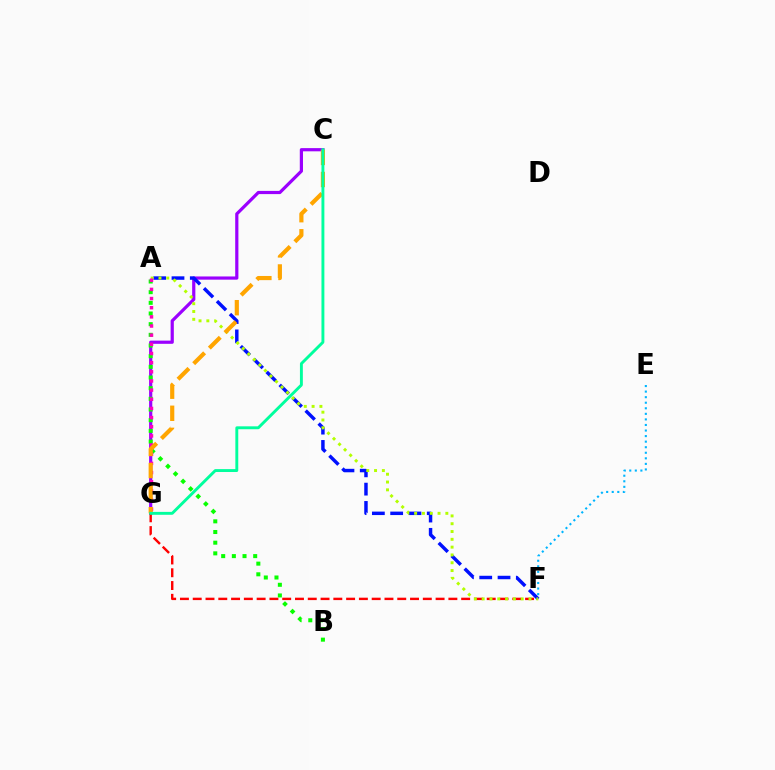{('C', 'G'): [{'color': '#9b00ff', 'line_style': 'solid', 'thickness': 2.3}, {'color': '#ffa500', 'line_style': 'dashed', 'thickness': 3.0}, {'color': '#00ff9d', 'line_style': 'solid', 'thickness': 2.09}], ('A', 'F'): [{'color': '#0010ff', 'line_style': 'dashed', 'thickness': 2.49}, {'color': '#b3ff00', 'line_style': 'dotted', 'thickness': 2.12}], ('A', 'B'): [{'color': '#08ff00', 'line_style': 'dotted', 'thickness': 2.9}], ('F', 'G'): [{'color': '#ff0000', 'line_style': 'dashed', 'thickness': 1.74}], ('E', 'F'): [{'color': '#00b5ff', 'line_style': 'dotted', 'thickness': 1.51}], ('A', 'G'): [{'color': '#ff00bd', 'line_style': 'dotted', 'thickness': 2.49}]}